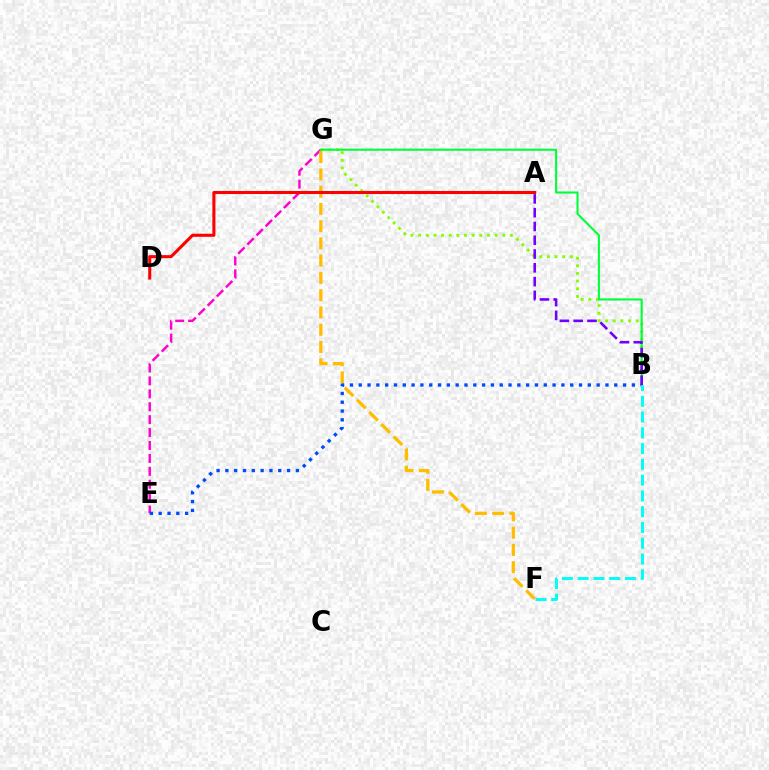{('E', 'G'): [{'color': '#ff00cf', 'line_style': 'dashed', 'thickness': 1.76}], ('B', 'G'): [{'color': '#84ff00', 'line_style': 'dotted', 'thickness': 2.08}, {'color': '#00ff39', 'line_style': 'solid', 'thickness': 1.51}], ('F', 'G'): [{'color': '#ffbd00', 'line_style': 'dashed', 'thickness': 2.35}], ('B', 'E'): [{'color': '#004bff', 'line_style': 'dotted', 'thickness': 2.39}], ('A', 'D'): [{'color': '#ff0000', 'line_style': 'solid', 'thickness': 2.21}], ('B', 'F'): [{'color': '#00fff6', 'line_style': 'dashed', 'thickness': 2.14}], ('A', 'B'): [{'color': '#7200ff', 'line_style': 'dashed', 'thickness': 1.87}]}